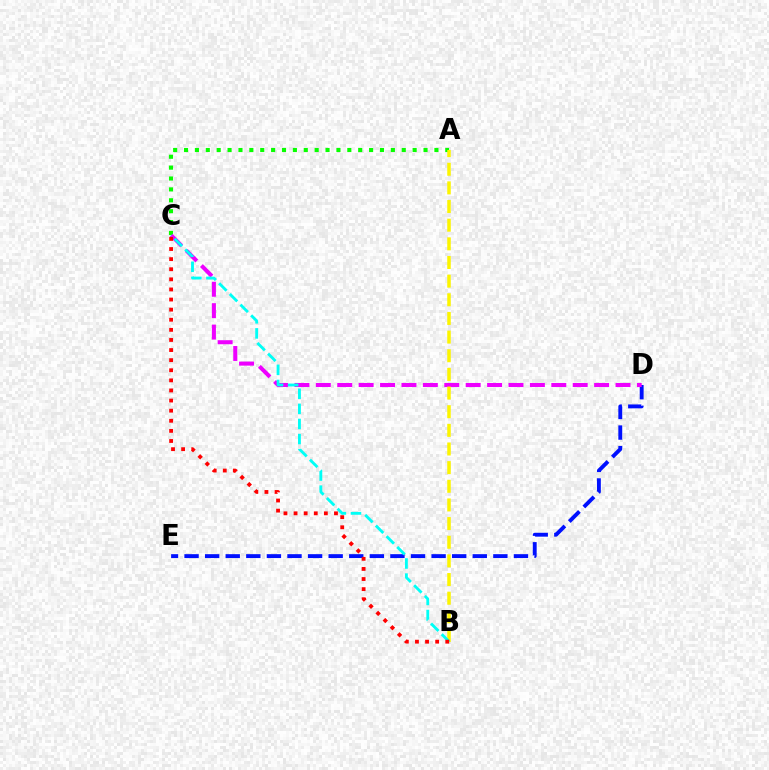{('D', 'E'): [{'color': '#0010ff', 'line_style': 'dashed', 'thickness': 2.8}], ('A', 'C'): [{'color': '#08ff00', 'line_style': 'dotted', 'thickness': 2.96}], ('C', 'D'): [{'color': '#ee00ff', 'line_style': 'dashed', 'thickness': 2.91}], ('A', 'B'): [{'color': '#fcf500', 'line_style': 'dashed', 'thickness': 2.53}], ('B', 'C'): [{'color': '#00fff6', 'line_style': 'dashed', 'thickness': 2.05}, {'color': '#ff0000', 'line_style': 'dotted', 'thickness': 2.74}]}